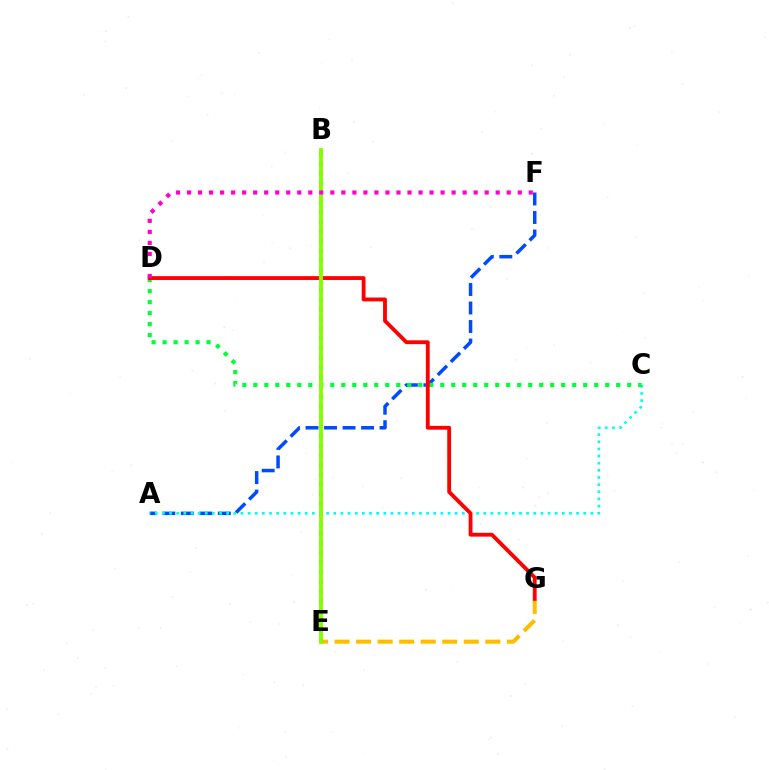{('A', 'F'): [{'color': '#004bff', 'line_style': 'dashed', 'thickness': 2.52}], ('A', 'C'): [{'color': '#00fff6', 'line_style': 'dotted', 'thickness': 1.94}], ('E', 'G'): [{'color': '#ffbd00', 'line_style': 'dashed', 'thickness': 2.93}], ('B', 'E'): [{'color': '#7200ff', 'line_style': 'dotted', 'thickness': 2.64}, {'color': '#84ff00', 'line_style': 'solid', 'thickness': 2.79}], ('C', 'D'): [{'color': '#00ff39', 'line_style': 'dotted', 'thickness': 2.99}], ('D', 'G'): [{'color': '#ff0000', 'line_style': 'solid', 'thickness': 2.76}], ('D', 'F'): [{'color': '#ff00cf', 'line_style': 'dotted', 'thickness': 3.0}]}